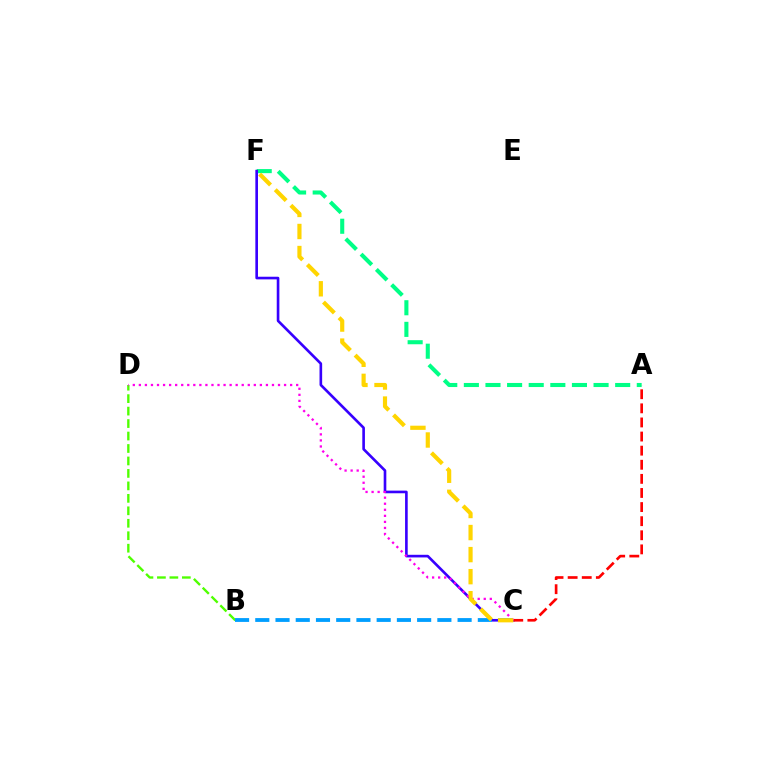{('A', 'F'): [{'color': '#00ff86', 'line_style': 'dashed', 'thickness': 2.94}], ('C', 'F'): [{'color': '#3700ff', 'line_style': 'solid', 'thickness': 1.9}, {'color': '#ffd500', 'line_style': 'dashed', 'thickness': 3.0}], ('B', 'D'): [{'color': '#4fff00', 'line_style': 'dashed', 'thickness': 1.69}], ('A', 'C'): [{'color': '#ff0000', 'line_style': 'dashed', 'thickness': 1.92}], ('C', 'D'): [{'color': '#ff00ed', 'line_style': 'dotted', 'thickness': 1.64}], ('B', 'C'): [{'color': '#009eff', 'line_style': 'dashed', 'thickness': 2.75}]}